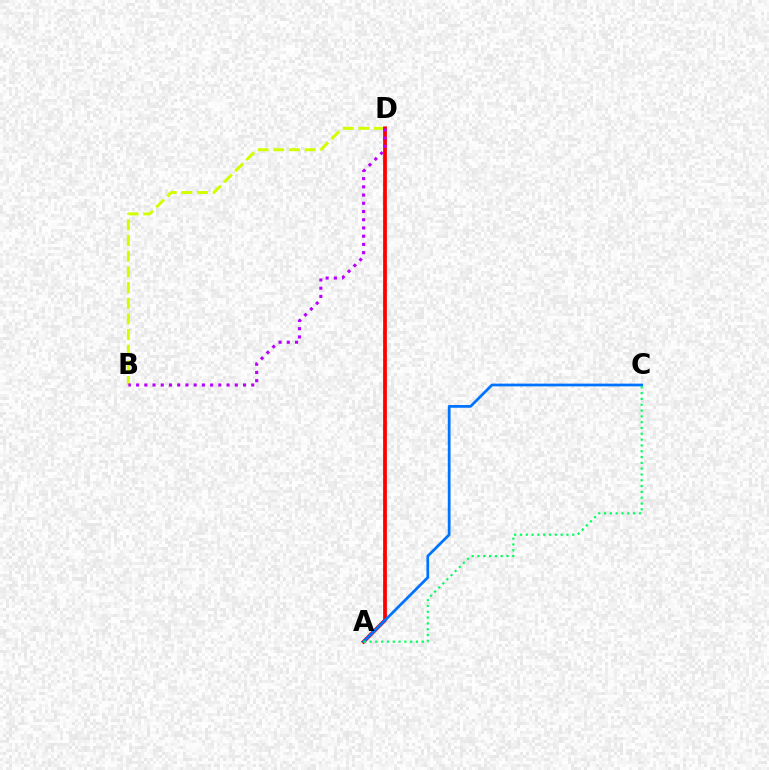{('B', 'D'): [{'color': '#d1ff00', 'line_style': 'dashed', 'thickness': 2.13}, {'color': '#b900ff', 'line_style': 'dotted', 'thickness': 2.23}], ('A', 'D'): [{'color': '#ff0000', 'line_style': 'solid', 'thickness': 2.71}], ('A', 'C'): [{'color': '#0074ff', 'line_style': 'solid', 'thickness': 1.98}, {'color': '#00ff5c', 'line_style': 'dotted', 'thickness': 1.58}]}